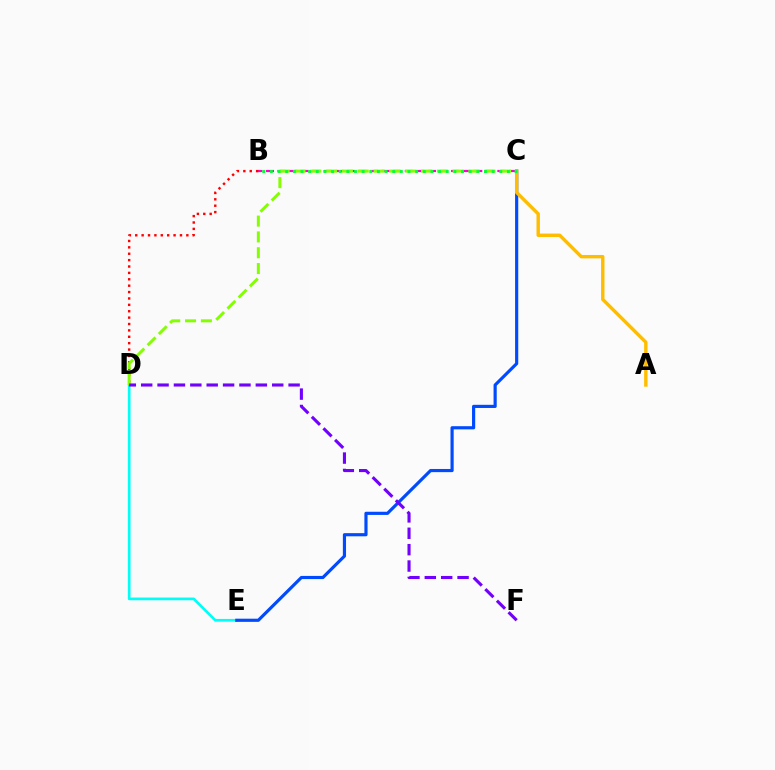{('B', 'C'): [{'color': '#ff00cf', 'line_style': 'dashed', 'thickness': 1.57}, {'color': '#00ff39', 'line_style': 'dotted', 'thickness': 2.08}], ('D', 'E'): [{'color': '#00fff6', 'line_style': 'solid', 'thickness': 1.94}], ('C', 'E'): [{'color': '#004bff', 'line_style': 'solid', 'thickness': 2.28}], ('B', 'D'): [{'color': '#ff0000', 'line_style': 'dotted', 'thickness': 1.74}], ('A', 'C'): [{'color': '#ffbd00', 'line_style': 'solid', 'thickness': 2.45}], ('C', 'D'): [{'color': '#84ff00', 'line_style': 'dashed', 'thickness': 2.15}], ('D', 'F'): [{'color': '#7200ff', 'line_style': 'dashed', 'thickness': 2.23}]}